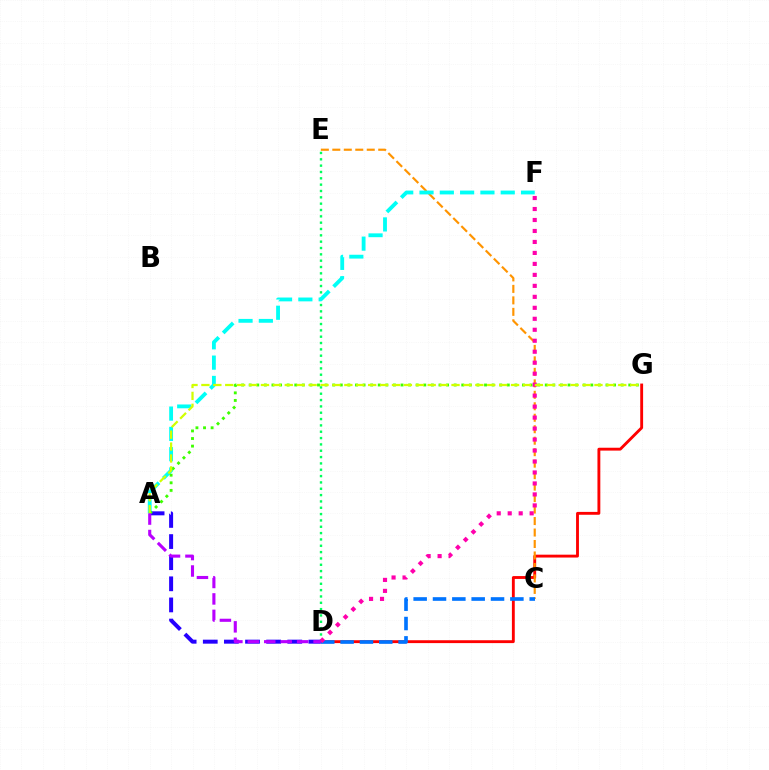{('D', 'G'): [{'color': '#ff0000', 'line_style': 'solid', 'thickness': 2.07}], ('A', 'D'): [{'color': '#2500ff', 'line_style': 'dashed', 'thickness': 2.87}, {'color': '#b900ff', 'line_style': 'dashed', 'thickness': 2.23}], ('C', 'E'): [{'color': '#ff9400', 'line_style': 'dashed', 'thickness': 1.56}], ('D', 'E'): [{'color': '#00ff5c', 'line_style': 'dotted', 'thickness': 1.72}], ('A', 'F'): [{'color': '#00fff6', 'line_style': 'dashed', 'thickness': 2.76}], ('A', 'G'): [{'color': '#3dff00', 'line_style': 'dotted', 'thickness': 2.06}, {'color': '#d1ff00', 'line_style': 'dashed', 'thickness': 1.62}], ('C', 'D'): [{'color': '#0074ff', 'line_style': 'dashed', 'thickness': 2.63}], ('D', 'F'): [{'color': '#ff00ac', 'line_style': 'dotted', 'thickness': 2.98}]}